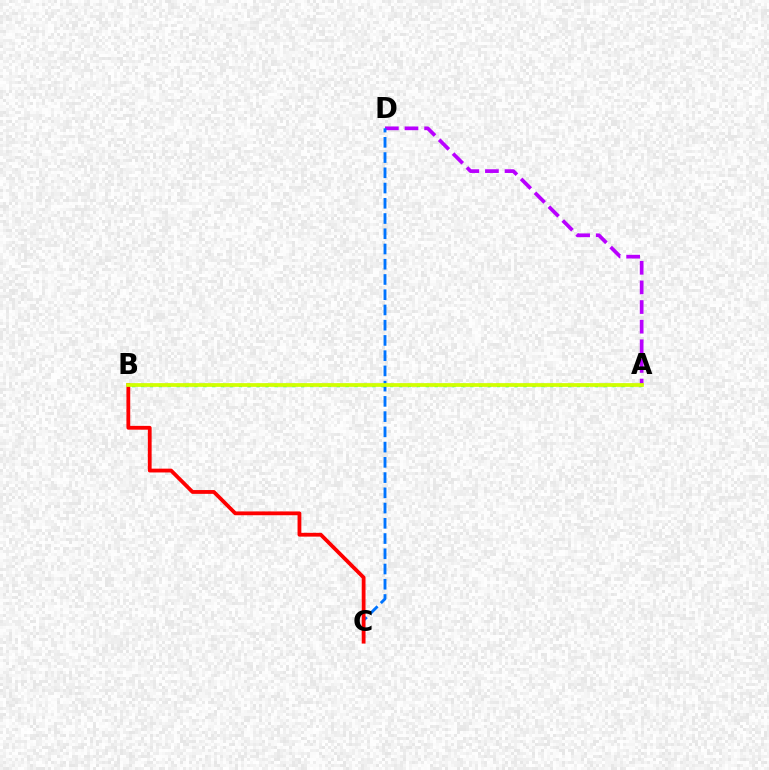{('A', 'D'): [{'color': '#b900ff', 'line_style': 'dashed', 'thickness': 2.67}], ('A', 'B'): [{'color': '#00ff5c', 'line_style': 'dotted', 'thickness': 2.42}, {'color': '#d1ff00', 'line_style': 'solid', 'thickness': 2.69}], ('C', 'D'): [{'color': '#0074ff', 'line_style': 'dashed', 'thickness': 2.07}], ('B', 'C'): [{'color': '#ff0000', 'line_style': 'solid', 'thickness': 2.74}]}